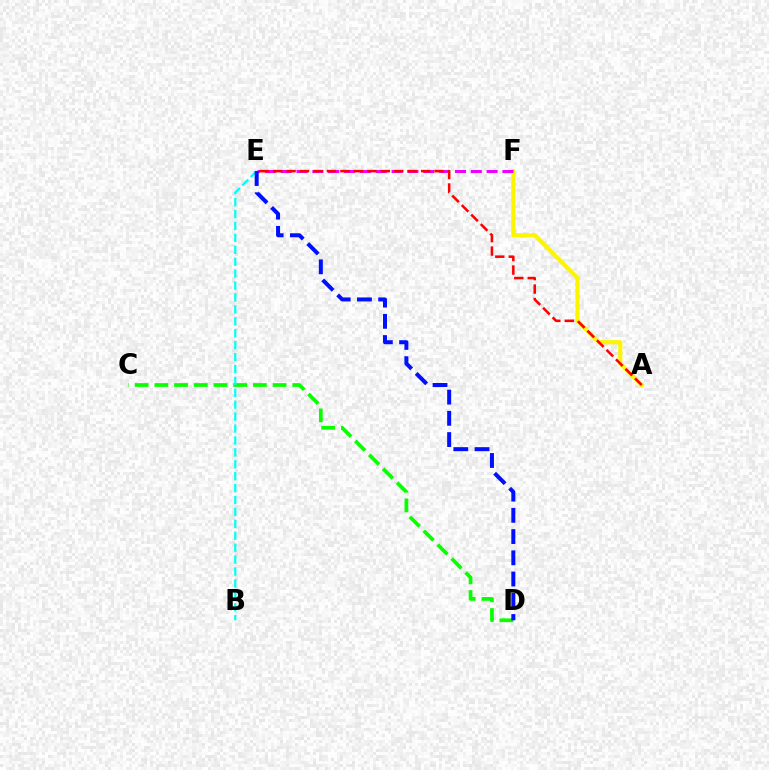{('A', 'F'): [{'color': '#fcf500', 'line_style': 'solid', 'thickness': 2.98}], ('C', 'D'): [{'color': '#08ff00', 'line_style': 'dashed', 'thickness': 2.68}], ('B', 'E'): [{'color': '#00fff6', 'line_style': 'dashed', 'thickness': 1.62}], ('E', 'F'): [{'color': '#ee00ff', 'line_style': 'dashed', 'thickness': 2.15}], ('D', 'E'): [{'color': '#0010ff', 'line_style': 'dashed', 'thickness': 2.88}], ('A', 'E'): [{'color': '#ff0000', 'line_style': 'dashed', 'thickness': 1.83}]}